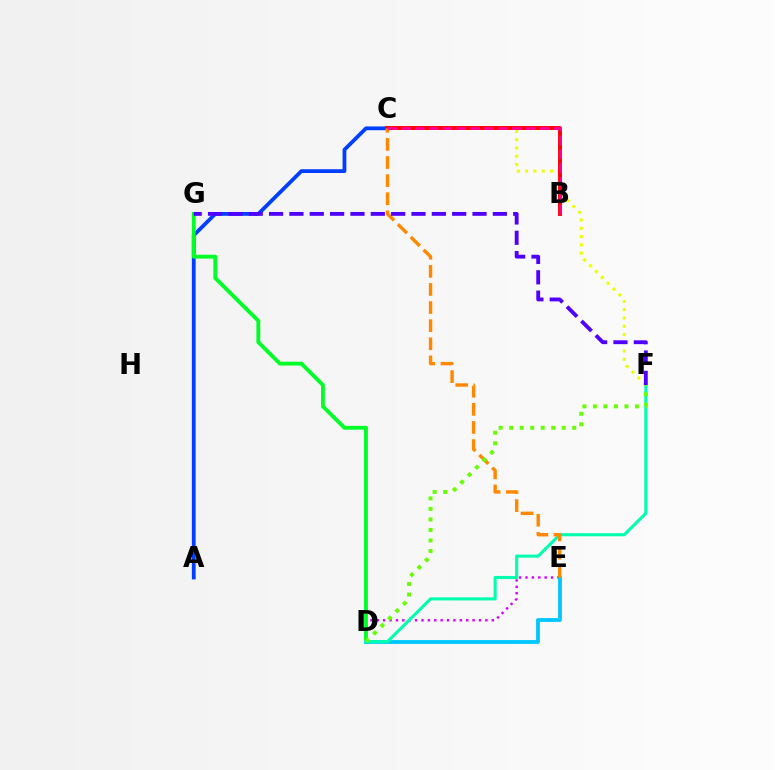{('A', 'C'): [{'color': '#003fff', 'line_style': 'solid', 'thickness': 2.72}], ('D', 'E'): [{'color': '#d600ff', 'line_style': 'dotted', 'thickness': 1.74}, {'color': '#00c7ff', 'line_style': 'solid', 'thickness': 2.75}], ('C', 'F'): [{'color': '#eeff00', 'line_style': 'dotted', 'thickness': 2.25}], ('D', 'G'): [{'color': '#00ff27', 'line_style': 'solid', 'thickness': 2.77}], ('B', 'C'): [{'color': '#ff0000', 'line_style': 'solid', 'thickness': 2.82}, {'color': '#ff00a0', 'line_style': 'dashed', 'thickness': 1.88}], ('D', 'F'): [{'color': '#00ffaf', 'line_style': 'solid', 'thickness': 2.23}, {'color': '#66ff00', 'line_style': 'dotted', 'thickness': 2.86}], ('C', 'E'): [{'color': '#ff8800', 'line_style': 'dashed', 'thickness': 2.46}], ('F', 'G'): [{'color': '#4f00ff', 'line_style': 'dashed', 'thickness': 2.76}]}